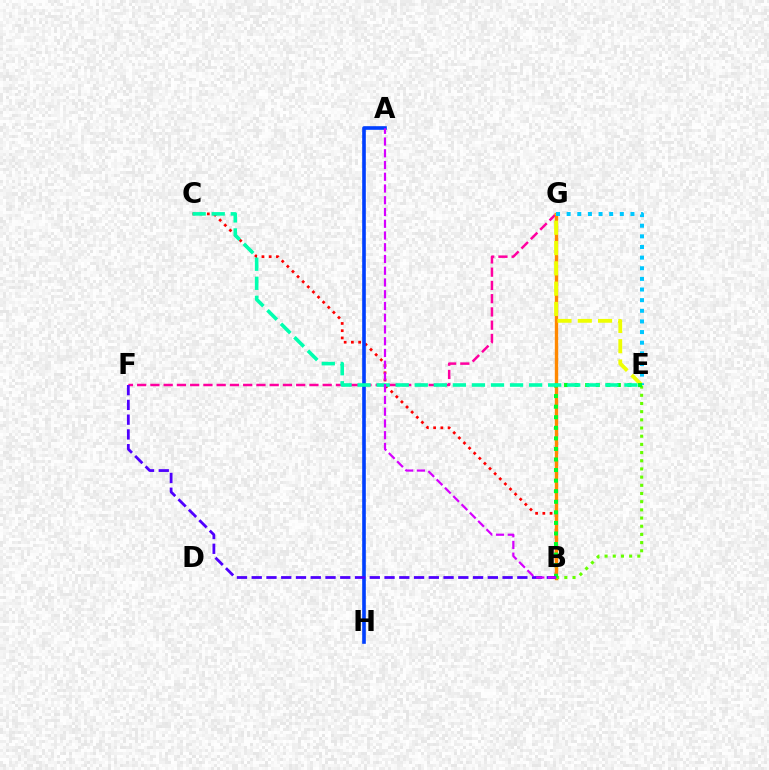{('B', 'C'): [{'color': '#ff0000', 'line_style': 'dotted', 'thickness': 1.97}], ('F', 'G'): [{'color': '#ff00a0', 'line_style': 'dashed', 'thickness': 1.8}], ('B', 'G'): [{'color': '#ff8800', 'line_style': 'solid', 'thickness': 2.44}], ('E', 'G'): [{'color': '#eeff00', 'line_style': 'dashed', 'thickness': 2.76}, {'color': '#00c7ff', 'line_style': 'dotted', 'thickness': 2.89}], ('A', 'H'): [{'color': '#003fff', 'line_style': 'solid', 'thickness': 2.61}], ('B', 'E'): [{'color': '#66ff00', 'line_style': 'dotted', 'thickness': 2.22}, {'color': '#00ff27', 'line_style': 'dotted', 'thickness': 2.87}], ('C', 'E'): [{'color': '#00ffaf', 'line_style': 'dashed', 'thickness': 2.59}], ('B', 'F'): [{'color': '#4f00ff', 'line_style': 'dashed', 'thickness': 2.0}], ('A', 'B'): [{'color': '#d600ff', 'line_style': 'dashed', 'thickness': 1.6}]}